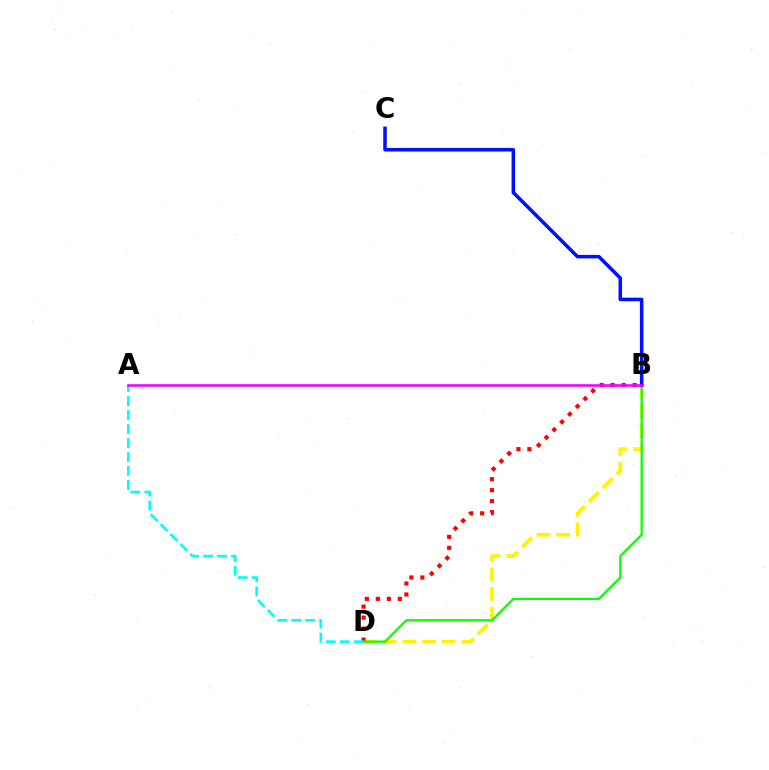{('B', 'D'): [{'color': '#fcf500', 'line_style': 'dashed', 'thickness': 2.67}, {'color': '#ff0000', 'line_style': 'dotted', 'thickness': 2.99}, {'color': '#08ff00', 'line_style': 'solid', 'thickness': 1.59}], ('A', 'D'): [{'color': '#00fff6', 'line_style': 'dashed', 'thickness': 1.9}], ('B', 'C'): [{'color': '#0010ff', 'line_style': 'solid', 'thickness': 2.54}], ('A', 'B'): [{'color': '#ee00ff', 'line_style': 'solid', 'thickness': 1.84}]}